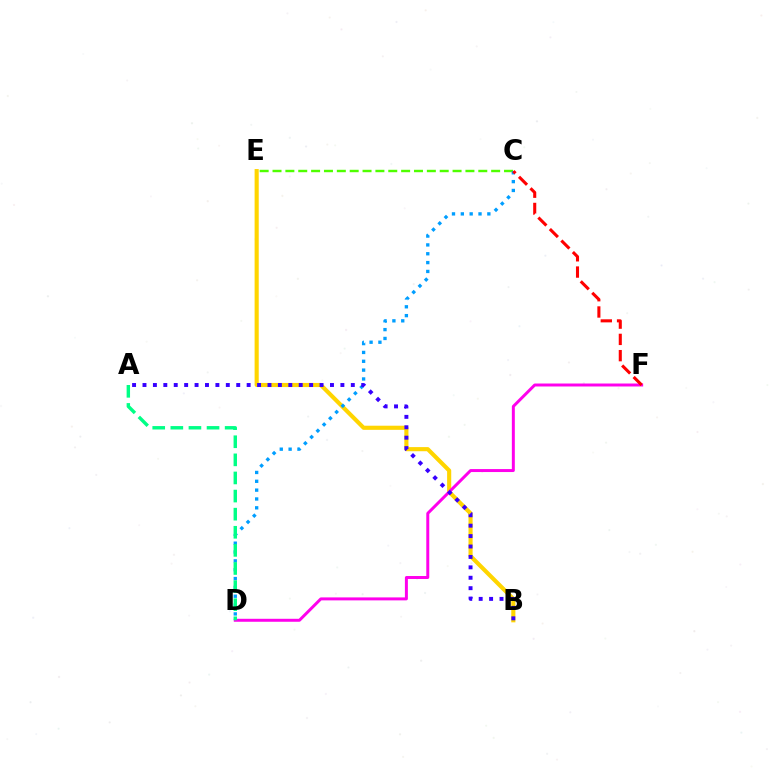{('C', 'E'): [{'color': '#4fff00', 'line_style': 'dashed', 'thickness': 1.75}], ('B', 'E'): [{'color': '#ffd500', 'line_style': 'solid', 'thickness': 2.97}], ('D', 'F'): [{'color': '#ff00ed', 'line_style': 'solid', 'thickness': 2.14}], ('C', 'D'): [{'color': '#009eff', 'line_style': 'dotted', 'thickness': 2.4}], ('A', 'D'): [{'color': '#00ff86', 'line_style': 'dashed', 'thickness': 2.46}], ('A', 'B'): [{'color': '#3700ff', 'line_style': 'dotted', 'thickness': 2.83}], ('C', 'F'): [{'color': '#ff0000', 'line_style': 'dashed', 'thickness': 2.21}]}